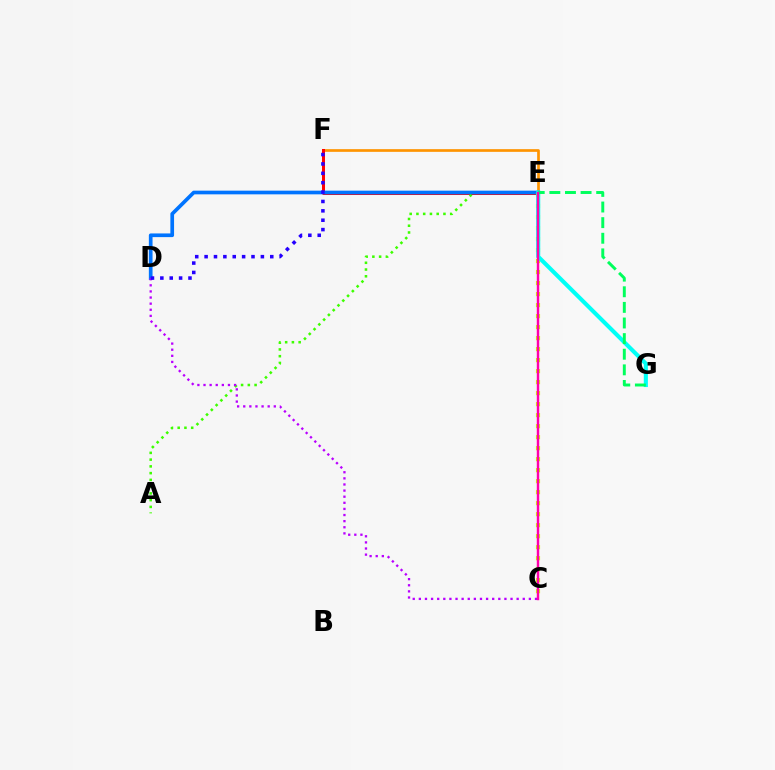{('E', 'F'): [{'color': '#ff9400', 'line_style': 'solid', 'thickness': 1.94}, {'color': '#ff0000', 'line_style': 'solid', 'thickness': 2.17}], ('A', 'E'): [{'color': '#3dff00', 'line_style': 'dotted', 'thickness': 1.83}], ('D', 'E'): [{'color': '#0074ff', 'line_style': 'solid', 'thickness': 2.66}], ('C', 'D'): [{'color': '#b900ff', 'line_style': 'dotted', 'thickness': 1.66}], ('C', 'E'): [{'color': '#d1ff00', 'line_style': 'dotted', 'thickness': 2.99}, {'color': '#ff00ac', 'line_style': 'solid', 'thickness': 1.75}], ('E', 'G'): [{'color': '#00fff6', 'line_style': 'solid', 'thickness': 2.94}, {'color': '#00ff5c', 'line_style': 'dashed', 'thickness': 2.12}], ('D', 'F'): [{'color': '#2500ff', 'line_style': 'dotted', 'thickness': 2.55}]}